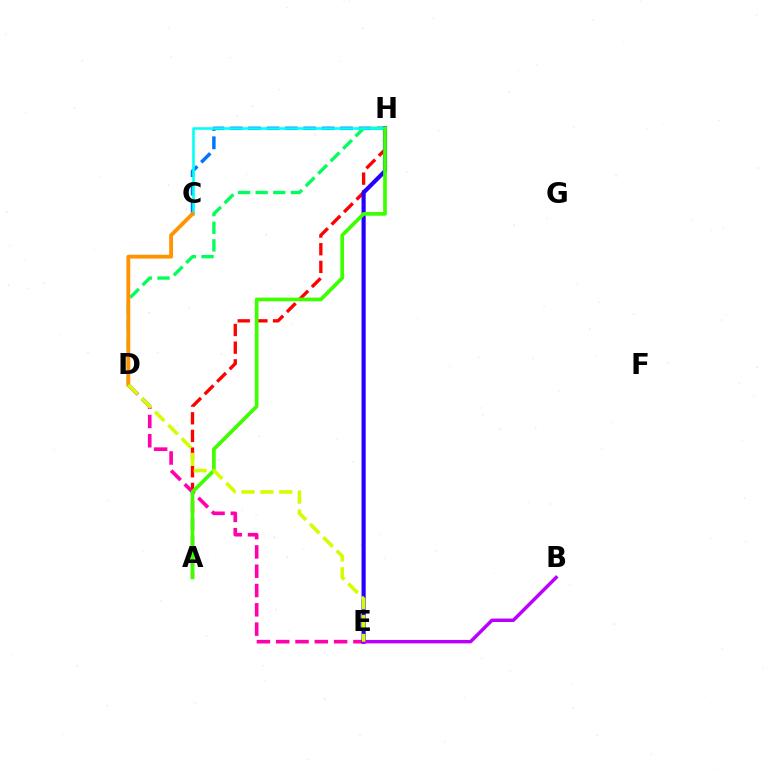{('A', 'H'): [{'color': '#ff0000', 'line_style': 'dashed', 'thickness': 2.4}, {'color': '#3dff00', 'line_style': 'solid', 'thickness': 2.66}], ('D', 'E'): [{'color': '#ff00ac', 'line_style': 'dashed', 'thickness': 2.62}, {'color': '#d1ff00', 'line_style': 'dashed', 'thickness': 2.56}], ('C', 'H'): [{'color': '#0074ff', 'line_style': 'dashed', 'thickness': 2.5}, {'color': '#00fff6', 'line_style': 'solid', 'thickness': 1.85}], ('E', 'H'): [{'color': '#2500ff', 'line_style': 'solid', 'thickness': 2.99}], ('D', 'H'): [{'color': '#00ff5c', 'line_style': 'dashed', 'thickness': 2.4}], ('B', 'E'): [{'color': '#b900ff', 'line_style': 'solid', 'thickness': 2.48}], ('C', 'D'): [{'color': '#ff9400', 'line_style': 'solid', 'thickness': 2.77}]}